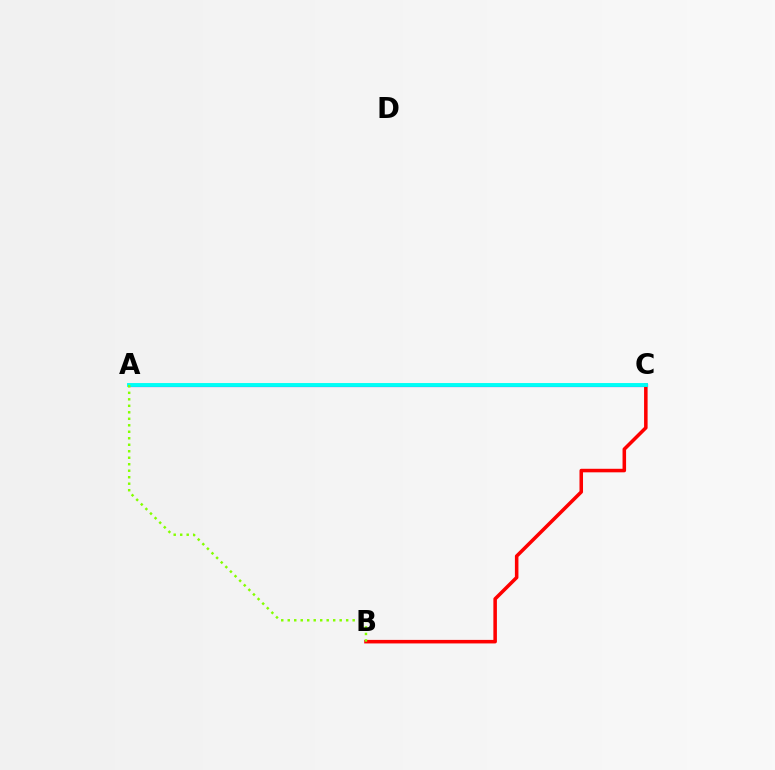{('A', 'C'): [{'color': '#7200ff', 'line_style': 'solid', 'thickness': 2.29}, {'color': '#00fff6', 'line_style': 'solid', 'thickness': 2.8}], ('B', 'C'): [{'color': '#ff0000', 'line_style': 'solid', 'thickness': 2.54}], ('A', 'B'): [{'color': '#84ff00', 'line_style': 'dotted', 'thickness': 1.76}]}